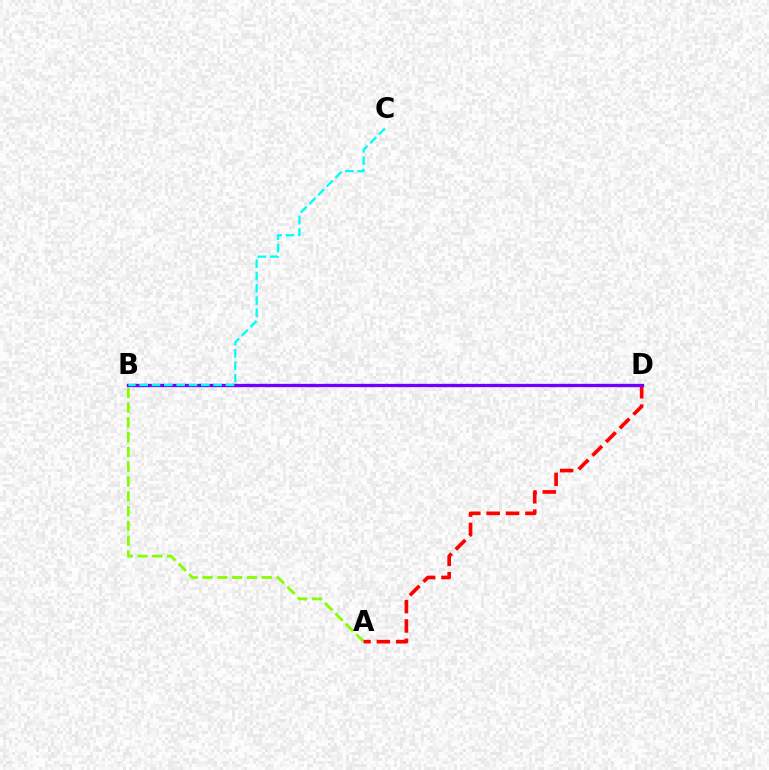{('A', 'B'): [{'color': '#84ff00', 'line_style': 'dashed', 'thickness': 2.01}], ('A', 'D'): [{'color': '#ff0000', 'line_style': 'dashed', 'thickness': 2.63}], ('B', 'D'): [{'color': '#7200ff', 'line_style': 'solid', 'thickness': 2.38}], ('B', 'C'): [{'color': '#00fff6', 'line_style': 'dashed', 'thickness': 1.67}]}